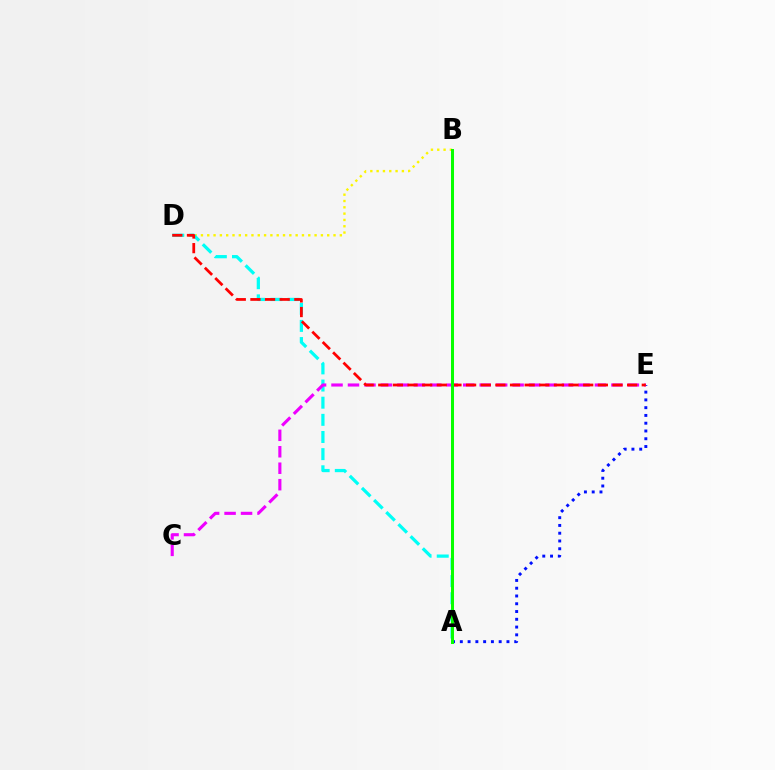{('B', 'D'): [{'color': '#fcf500', 'line_style': 'dotted', 'thickness': 1.72}], ('A', 'E'): [{'color': '#0010ff', 'line_style': 'dotted', 'thickness': 2.11}], ('A', 'D'): [{'color': '#00fff6', 'line_style': 'dashed', 'thickness': 2.33}], ('C', 'E'): [{'color': '#ee00ff', 'line_style': 'dashed', 'thickness': 2.24}], ('D', 'E'): [{'color': '#ff0000', 'line_style': 'dashed', 'thickness': 1.99}], ('A', 'B'): [{'color': '#08ff00', 'line_style': 'solid', 'thickness': 2.17}]}